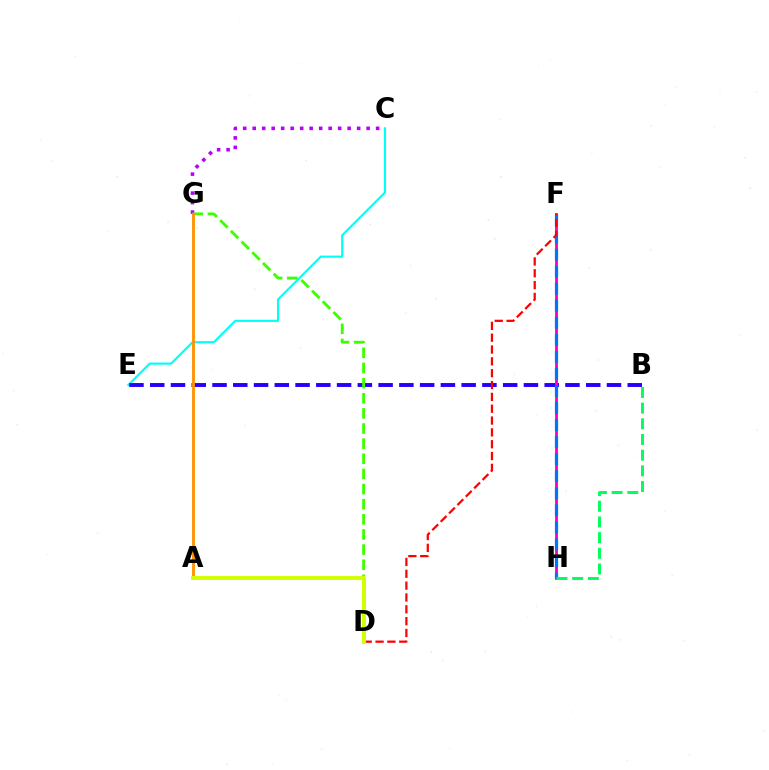{('C', 'E'): [{'color': '#00fff6', 'line_style': 'solid', 'thickness': 1.54}], ('B', 'E'): [{'color': '#2500ff', 'line_style': 'dashed', 'thickness': 2.82}], ('C', 'G'): [{'color': '#b900ff', 'line_style': 'dotted', 'thickness': 2.58}], ('F', 'H'): [{'color': '#ff00ac', 'line_style': 'solid', 'thickness': 2.03}, {'color': '#0074ff', 'line_style': 'dashed', 'thickness': 2.32}], ('D', 'F'): [{'color': '#ff0000', 'line_style': 'dashed', 'thickness': 1.61}], ('D', 'G'): [{'color': '#3dff00', 'line_style': 'dashed', 'thickness': 2.06}], ('A', 'G'): [{'color': '#ff9400', 'line_style': 'solid', 'thickness': 2.05}], ('B', 'H'): [{'color': '#00ff5c', 'line_style': 'dashed', 'thickness': 2.13}], ('A', 'D'): [{'color': '#d1ff00', 'line_style': 'solid', 'thickness': 2.81}]}